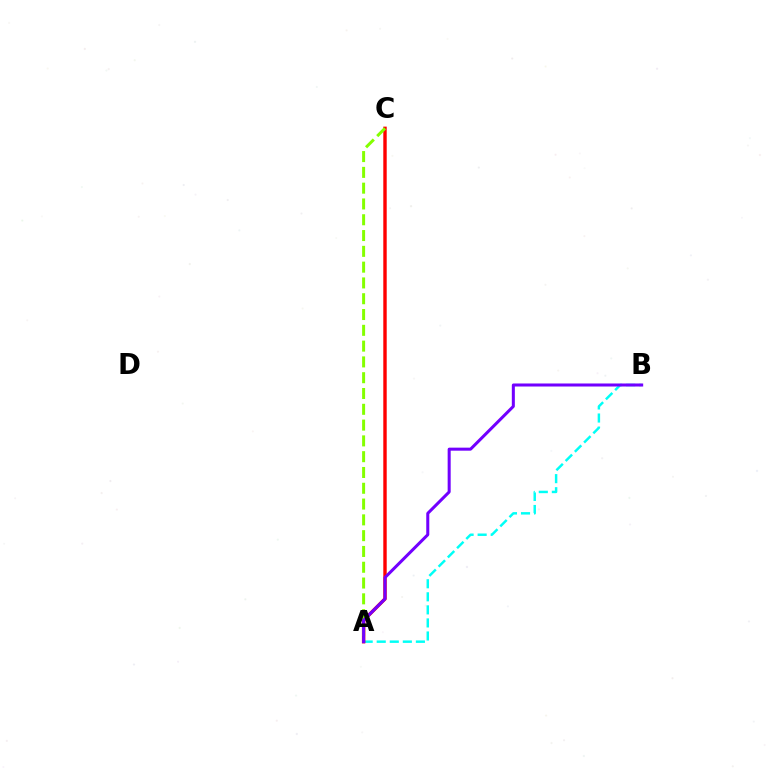{('A', 'B'): [{'color': '#00fff6', 'line_style': 'dashed', 'thickness': 1.77}, {'color': '#7200ff', 'line_style': 'solid', 'thickness': 2.18}], ('A', 'C'): [{'color': '#ff0000', 'line_style': 'solid', 'thickness': 2.46}, {'color': '#84ff00', 'line_style': 'dashed', 'thickness': 2.15}]}